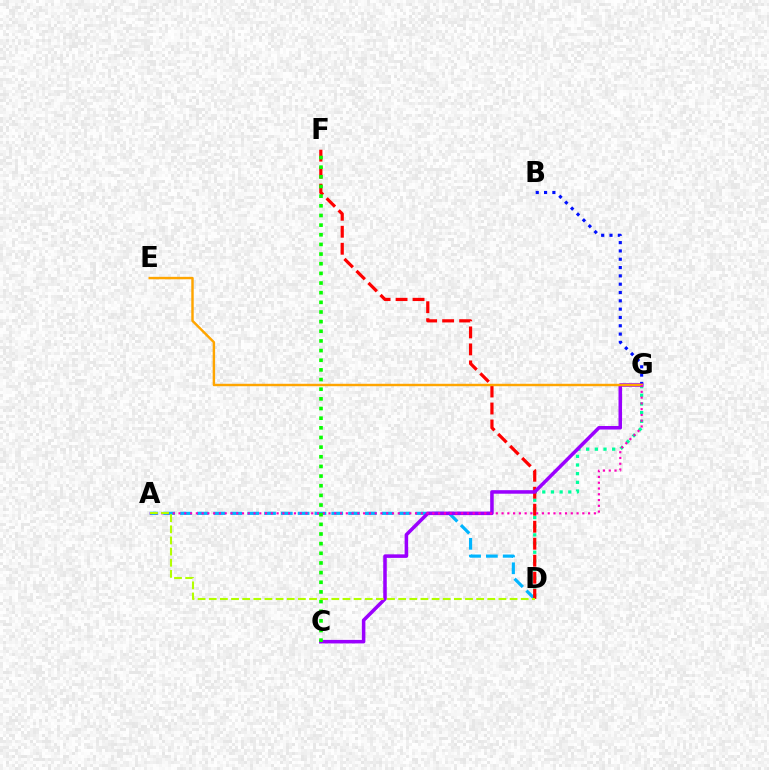{('D', 'G'): [{'color': '#00ff9d', 'line_style': 'dotted', 'thickness': 2.35}], ('A', 'D'): [{'color': '#00b5ff', 'line_style': 'dashed', 'thickness': 2.28}, {'color': '#b3ff00', 'line_style': 'dashed', 'thickness': 1.51}], ('B', 'G'): [{'color': '#0010ff', 'line_style': 'dotted', 'thickness': 2.26}], ('D', 'F'): [{'color': '#ff0000', 'line_style': 'dashed', 'thickness': 2.31}], ('C', 'G'): [{'color': '#9b00ff', 'line_style': 'solid', 'thickness': 2.54}], ('E', 'G'): [{'color': '#ffa500', 'line_style': 'solid', 'thickness': 1.76}], ('A', 'G'): [{'color': '#ff00bd', 'line_style': 'dotted', 'thickness': 1.57}], ('C', 'F'): [{'color': '#08ff00', 'line_style': 'dotted', 'thickness': 2.62}]}